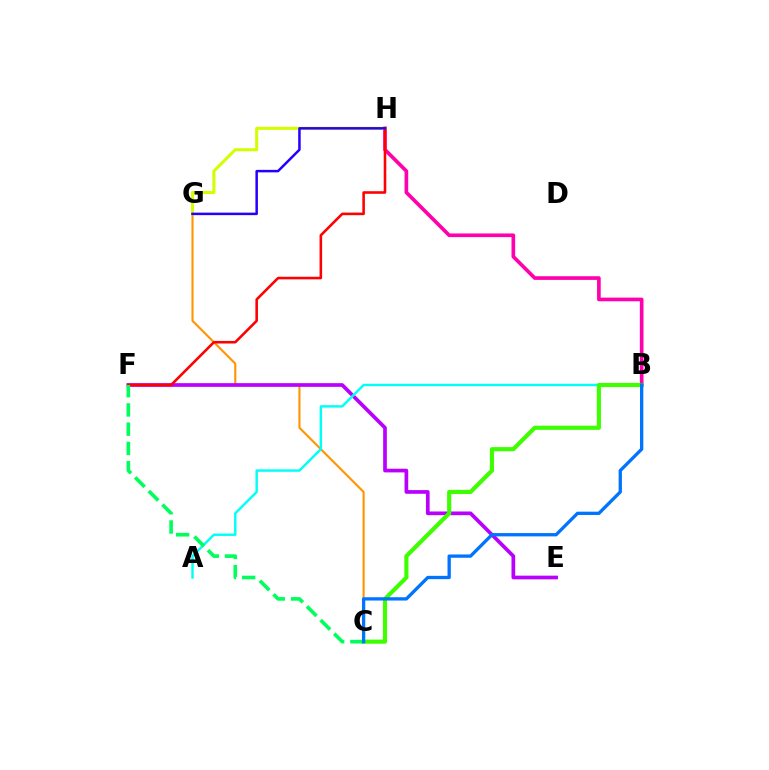{('C', 'G'): [{'color': '#ff9400', 'line_style': 'solid', 'thickness': 1.52}], ('E', 'F'): [{'color': '#b900ff', 'line_style': 'solid', 'thickness': 2.66}], ('B', 'H'): [{'color': '#ff00ac', 'line_style': 'solid', 'thickness': 2.63}], ('G', 'H'): [{'color': '#d1ff00', 'line_style': 'solid', 'thickness': 2.2}, {'color': '#2500ff', 'line_style': 'solid', 'thickness': 1.8}], ('A', 'B'): [{'color': '#00fff6', 'line_style': 'solid', 'thickness': 1.75}], ('F', 'H'): [{'color': '#ff0000', 'line_style': 'solid', 'thickness': 1.86}], ('B', 'C'): [{'color': '#3dff00', 'line_style': 'solid', 'thickness': 2.97}, {'color': '#0074ff', 'line_style': 'solid', 'thickness': 2.38}], ('C', 'F'): [{'color': '#00ff5c', 'line_style': 'dashed', 'thickness': 2.62}]}